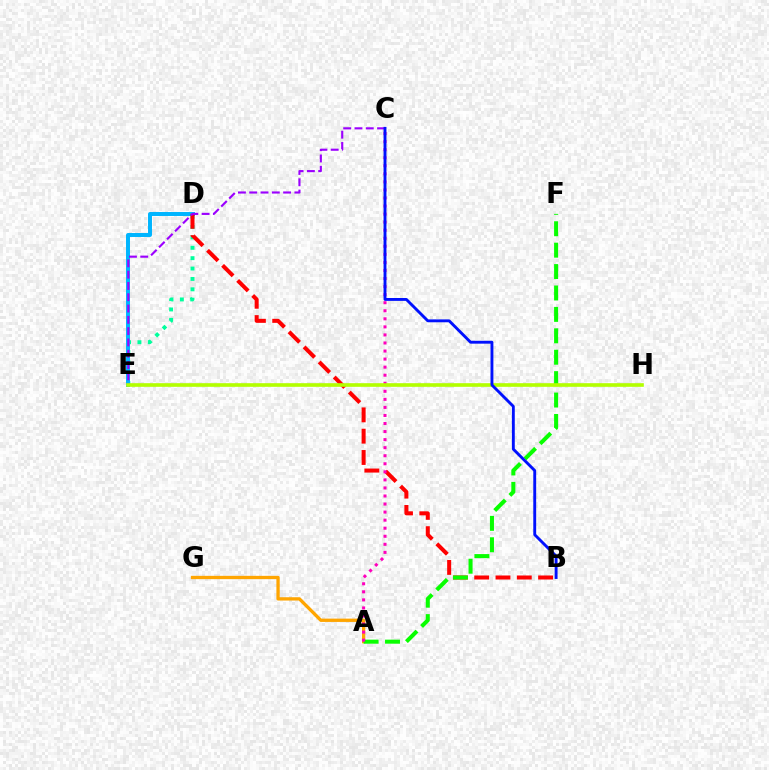{('D', 'E'): [{'color': '#00ff9d', 'line_style': 'dotted', 'thickness': 2.82}, {'color': '#00b5ff', 'line_style': 'solid', 'thickness': 2.86}], ('A', 'G'): [{'color': '#ffa500', 'line_style': 'solid', 'thickness': 2.38}], ('B', 'D'): [{'color': '#ff0000', 'line_style': 'dashed', 'thickness': 2.89}], ('A', 'F'): [{'color': '#08ff00', 'line_style': 'dashed', 'thickness': 2.91}], ('A', 'C'): [{'color': '#ff00bd', 'line_style': 'dotted', 'thickness': 2.19}], ('C', 'E'): [{'color': '#9b00ff', 'line_style': 'dashed', 'thickness': 1.53}], ('E', 'H'): [{'color': '#b3ff00', 'line_style': 'solid', 'thickness': 2.62}], ('B', 'C'): [{'color': '#0010ff', 'line_style': 'solid', 'thickness': 2.07}]}